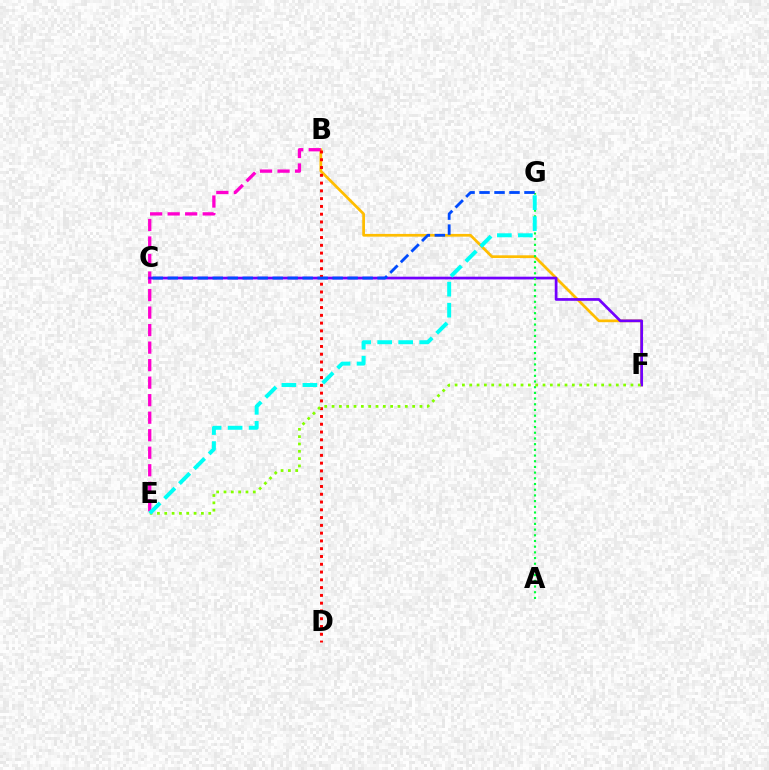{('B', 'F'): [{'color': '#ffbd00', 'line_style': 'solid', 'thickness': 1.96}], ('B', 'E'): [{'color': '#ff00cf', 'line_style': 'dashed', 'thickness': 2.38}], ('C', 'F'): [{'color': '#7200ff', 'line_style': 'solid', 'thickness': 1.96}], ('B', 'D'): [{'color': '#ff0000', 'line_style': 'dotted', 'thickness': 2.11}], ('A', 'G'): [{'color': '#00ff39', 'line_style': 'dotted', 'thickness': 1.55}], ('E', 'F'): [{'color': '#84ff00', 'line_style': 'dotted', 'thickness': 1.99}], ('E', 'G'): [{'color': '#00fff6', 'line_style': 'dashed', 'thickness': 2.85}], ('C', 'G'): [{'color': '#004bff', 'line_style': 'dashed', 'thickness': 2.04}]}